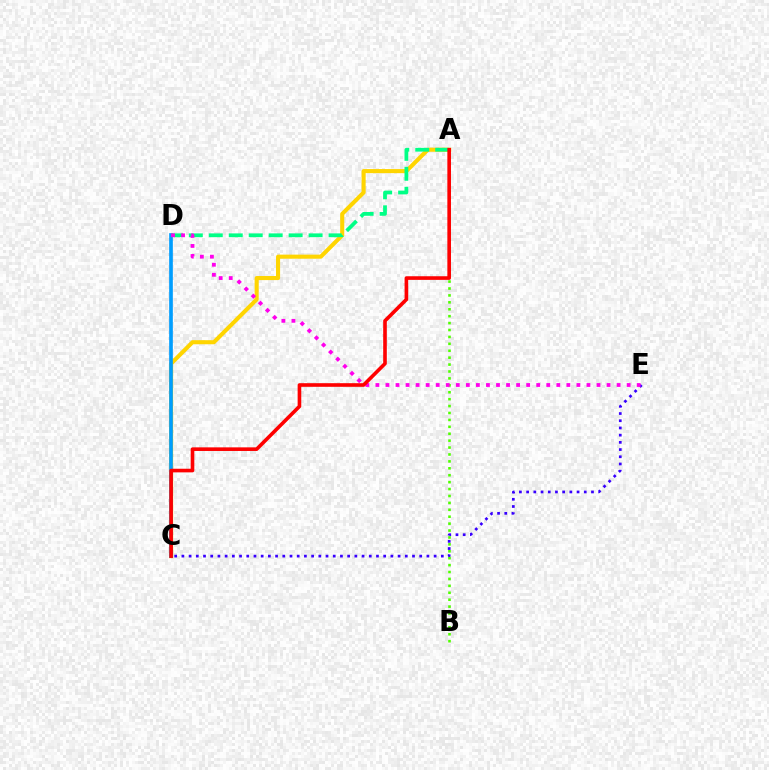{('A', 'C'): [{'color': '#ffd500', 'line_style': 'solid', 'thickness': 2.94}, {'color': '#ff0000', 'line_style': 'solid', 'thickness': 2.61}], ('C', 'D'): [{'color': '#009eff', 'line_style': 'solid', 'thickness': 2.64}], ('C', 'E'): [{'color': '#3700ff', 'line_style': 'dotted', 'thickness': 1.96}], ('A', 'B'): [{'color': '#4fff00', 'line_style': 'dotted', 'thickness': 1.88}], ('A', 'D'): [{'color': '#00ff86', 'line_style': 'dashed', 'thickness': 2.71}], ('D', 'E'): [{'color': '#ff00ed', 'line_style': 'dotted', 'thickness': 2.73}]}